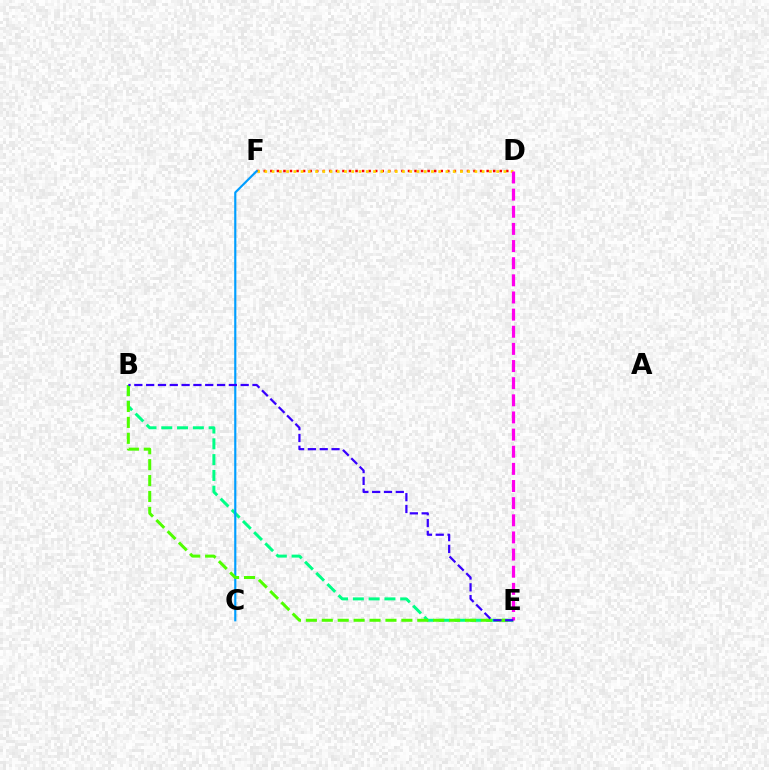{('B', 'E'): [{'color': '#00ff86', 'line_style': 'dashed', 'thickness': 2.15}, {'color': '#4fff00', 'line_style': 'dashed', 'thickness': 2.16}, {'color': '#3700ff', 'line_style': 'dashed', 'thickness': 1.61}], ('D', 'F'): [{'color': '#ff0000', 'line_style': 'dotted', 'thickness': 1.78}, {'color': '#ffd500', 'line_style': 'dotted', 'thickness': 1.97}], ('C', 'F'): [{'color': '#009eff', 'line_style': 'solid', 'thickness': 1.56}], ('D', 'E'): [{'color': '#ff00ed', 'line_style': 'dashed', 'thickness': 2.33}]}